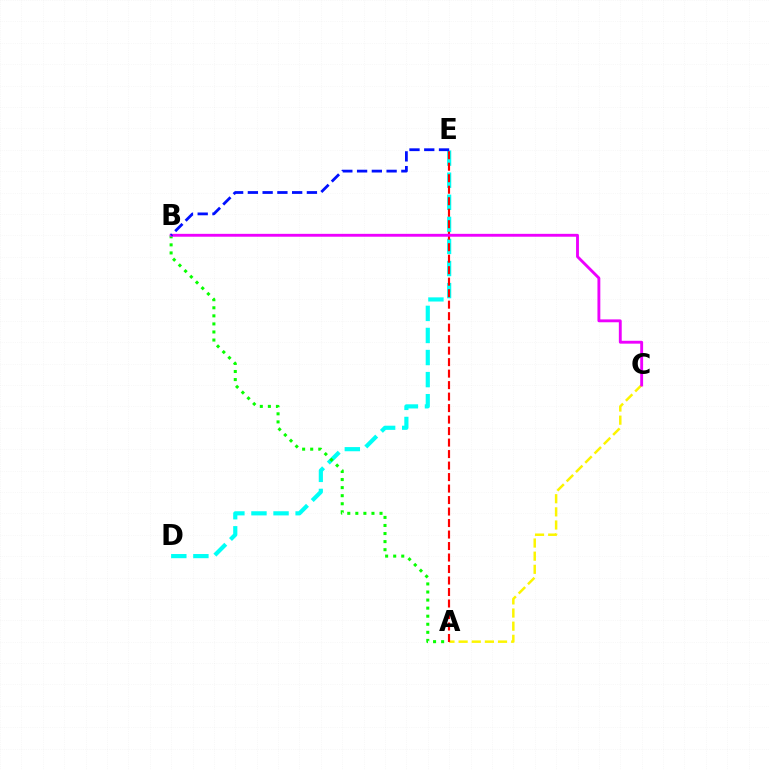{('D', 'E'): [{'color': '#00fff6', 'line_style': 'dashed', 'thickness': 3.0}], ('A', 'C'): [{'color': '#fcf500', 'line_style': 'dashed', 'thickness': 1.79}], ('A', 'E'): [{'color': '#ff0000', 'line_style': 'dashed', 'thickness': 1.56}], ('A', 'B'): [{'color': '#08ff00', 'line_style': 'dotted', 'thickness': 2.19}], ('B', 'C'): [{'color': '#ee00ff', 'line_style': 'solid', 'thickness': 2.07}], ('B', 'E'): [{'color': '#0010ff', 'line_style': 'dashed', 'thickness': 2.0}]}